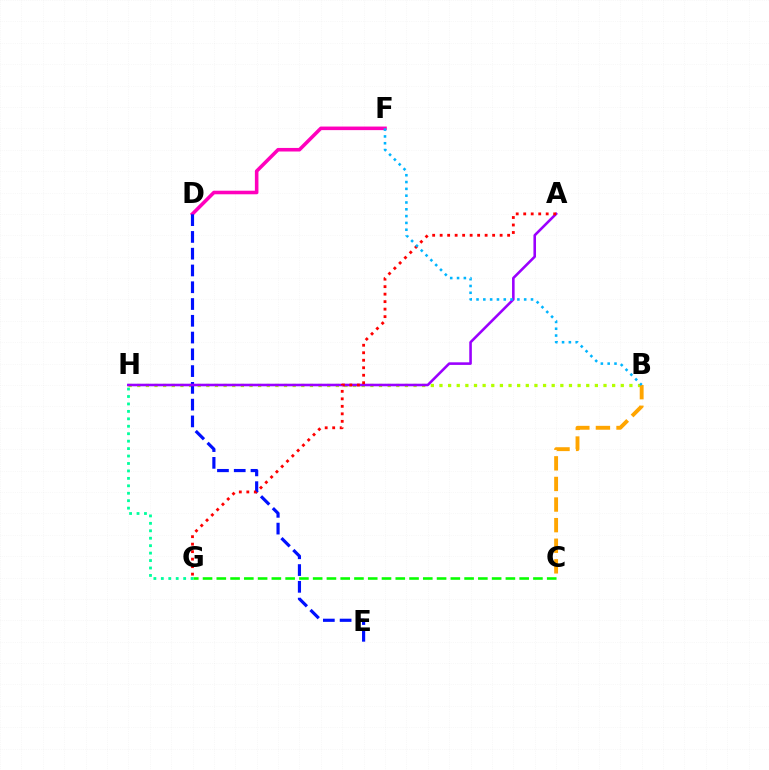{('D', 'F'): [{'color': '#ff00bd', 'line_style': 'solid', 'thickness': 2.57}], ('B', 'H'): [{'color': '#b3ff00', 'line_style': 'dotted', 'thickness': 2.35}], ('D', 'E'): [{'color': '#0010ff', 'line_style': 'dashed', 'thickness': 2.28}], ('A', 'H'): [{'color': '#9b00ff', 'line_style': 'solid', 'thickness': 1.86}], ('C', 'G'): [{'color': '#08ff00', 'line_style': 'dashed', 'thickness': 1.87}], ('B', 'C'): [{'color': '#ffa500', 'line_style': 'dashed', 'thickness': 2.8}], ('G', 'H'): [{'color': '#00ff9d', 'line_style': 'dotted', 'thickness': 2.02}], ('A', 'G'): [{'color': '#ff0000', 'line_style': 'dotted', 'thickness': 2.04}], ('B', 'F'): [{'color': '#00b5ff', 'line_style': 'dotted', 'thickness': 1.85}]}